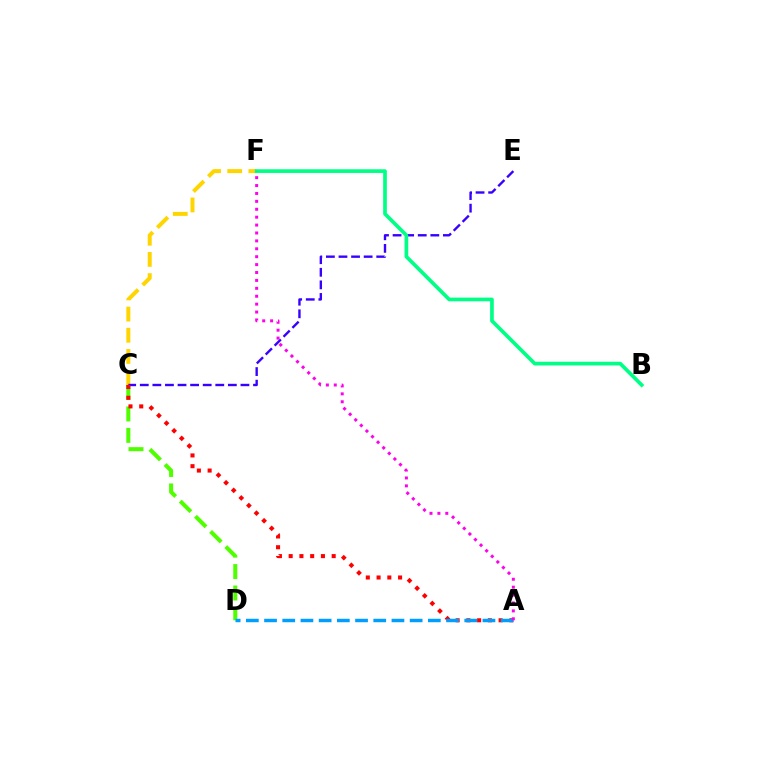{('C', 'D'): [{'color': '#4fff00', 'line_style': 'dashed', 'thickness': 2.91}], ('C', 'F'): [{'color': '#ffd500', 'line_style': 'dashed', 'thickness': 2.88}], ('C', 'E'): [{'color': '#3700ff', 'line_style': 'dashed', 'thickness': 1.71}], ('A', 'C'): [{'color': '#ff0000', 'line_style': 'dotted', 'thickness': 2.92}], ('B', 'F'): [{'color': '#00ff86', 'line_style': 'solid', 'thickness': 2.65}], ('A', 'D'): [{'color': '#009eff', 'line_style': 'dashed', 'thickness': 2.47}], ('A', 'F'): [{'color': '#ff00ed', 'line_style': 'dotted', 'thickness': 2.15}]}